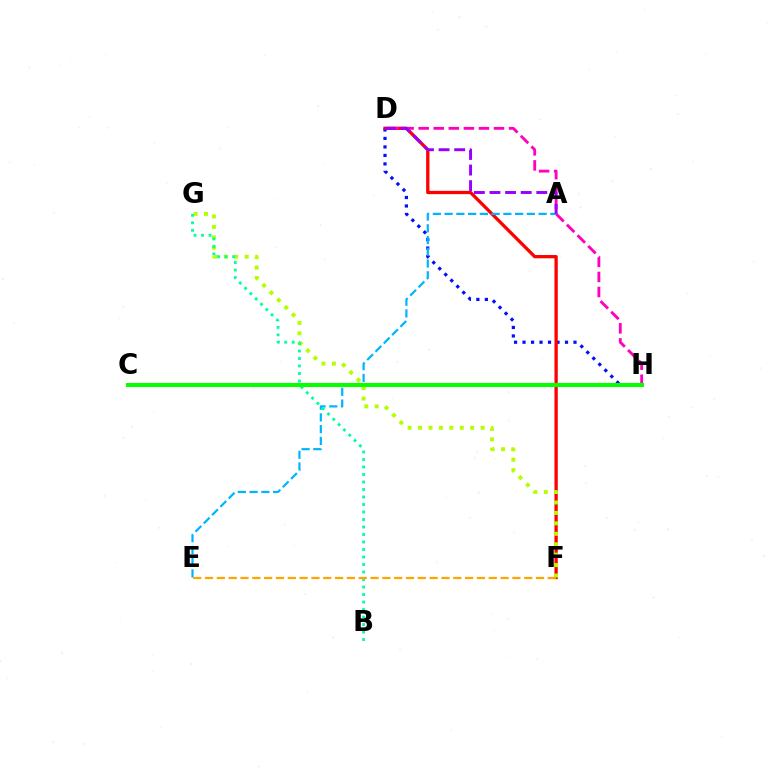{('D', 'H'): [{'color': '#0010ff', 'line_style': 'dotted', 'thickness': 2.31}, {'color': '#ff00bd', 'line_style': 'dashed', 'thickness': 2.05}], ('D', 'F'): [{'color': '#ff0000', 'line_style': 'solid', 'thickness': 2.37}], ('F', 'G'): [{'color': '#b3ff00', 'line_style': 'dotted', 'thickness': 2.84}], ('A', 'E'): [{'color': '#00b5ff', 'line_style': 'dashed', 'thickness': 1.6}], ('B', 'G'): [{'color': '#00ff9d', 'line_style': 'dotted', 'thickness': 2.04}], ('C', 'H'): [{'color': '#08ff00', 'line_style': 'solid', 'thickness': 2.91}], ('A', 'D'): [{'color': '#9b00ff', 'line_style': 'dashed', 'thickness': 2.12}], ('E', 'F'): [{'color': '#ffa500', 'line_style': 'dashed', 'thickness': 1.61}]}